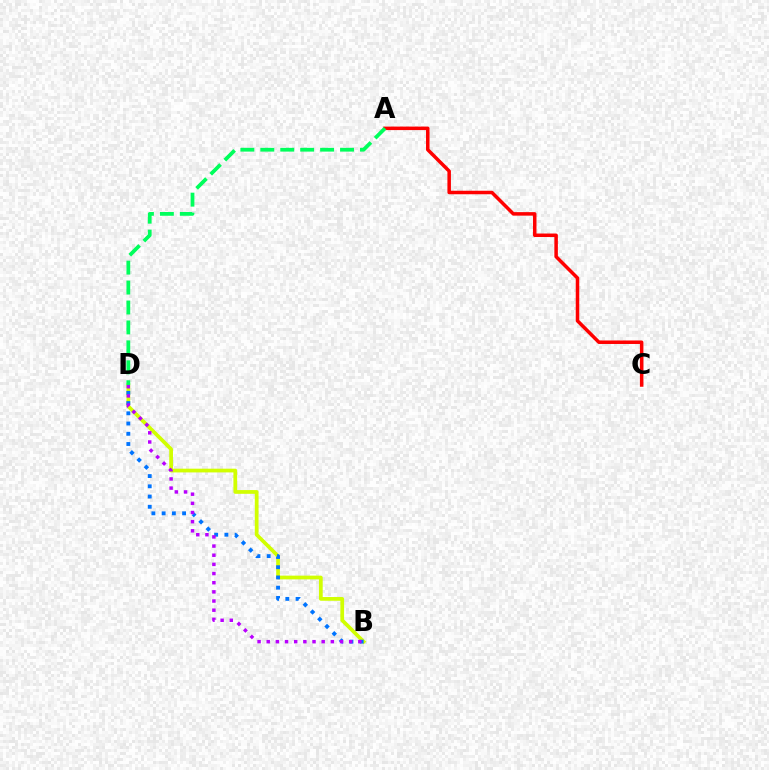{('A', 'C'): [{'color': '#ff0000', 'line_style': 'solid', 'thickness': 2.53}], ('B', 'D'): [{'color': '#d1ff00', 'line_style': 'solid', 'thickness': 2.69}, {'color': '#0074ff', 'line_style': 'dotted', 'thickness': 2.78}, {'color': '#b900ff', 'line_style': 'dotted', 'thickness': 2.49}], ('A', 'D'): [{'color': '#00ff5c', 'line_style': 'dashed', 'thickness': 2.71}]}